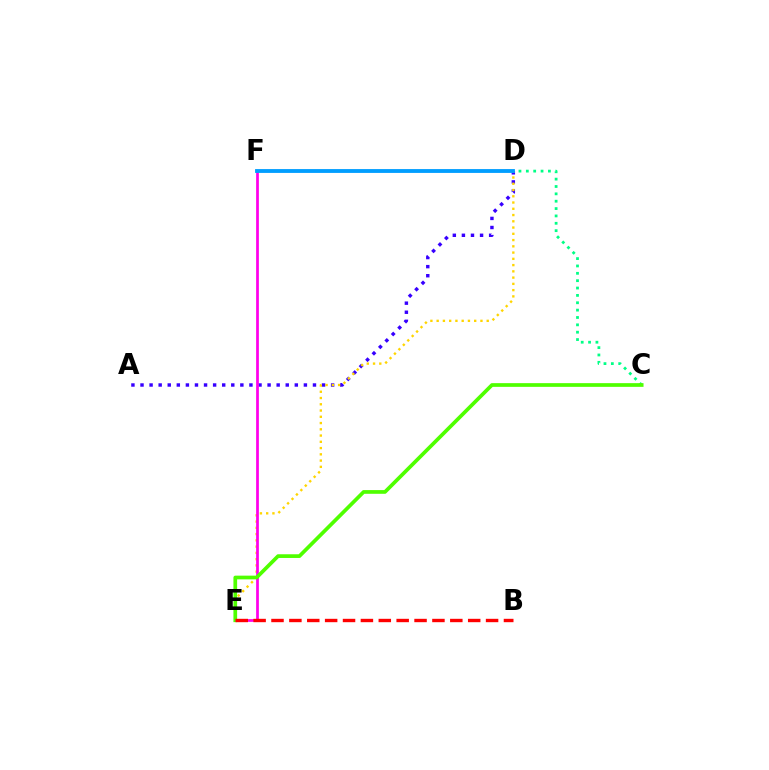{('A', 'D'): [{'color': '#3700ff', 'line_style': 'dotted', 'thickness': 2.47}], ('C', 'D'): [{'color': '#00ff86', 'line_style': 'dotted', 'thickness': 2.0}], ('D', 'E'): [{'color': '#ffd500', 'line_style': 'dotted', 'thickness': 1.7}], ('E', 'F'): [{'color': '#ff00ed', 'line_style': 'solid', 'thickness': 1.97}], ('D', 'F'): [{'color': '#009eff', 'line_style': 'solid', 'thickness': 2.76}], ('C', 'E'): [{'color': '#4fff00', 'line_style': 'solid', 'thickness': 2.67}], ('B', 'E'): [{'color': '#ff0000', 'line_style': 'dashed', 'thickness': 2.43}]}